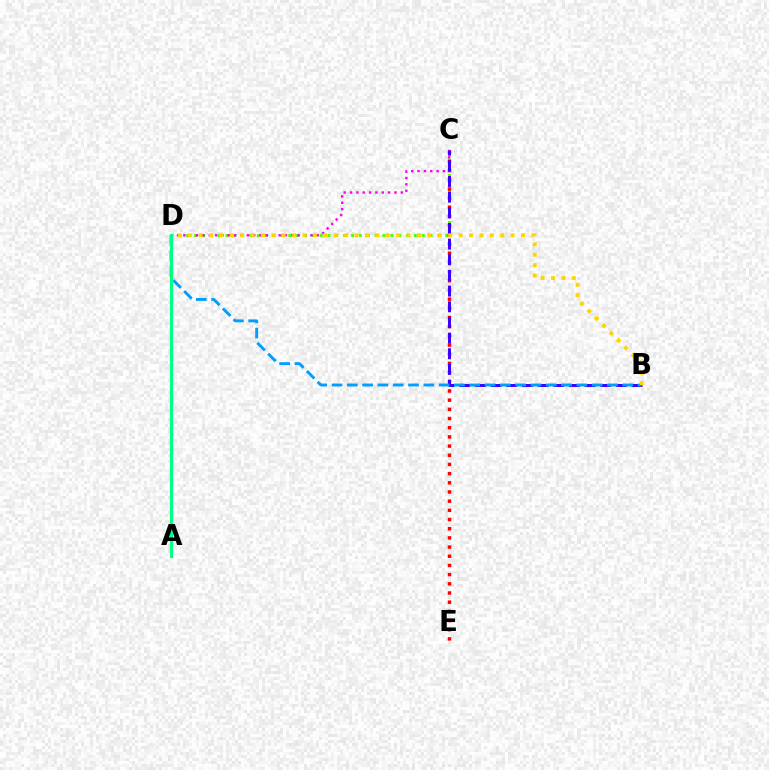{('C', 'D'): [{'color': '#4fff00', 'line_style': 'dotted', 'thickness': 2.13}, {'color': '#ff00ed', 'line_style': 'dotted', 'thickness': 1.73}], ('C', 'E'): [{'color': '#ff0000', 'line_style': 'dotted', 'thickness': 2.49}], ('B', 'C'): [{'color': '#3700ff', 'line_style': 'dashed', 'thickness': 2.13}], ('B', 'D'): [{'color': '#009eff', 'line_style': 'dashed', 'thickness': 2.08}, {'color': '#ffd500', 'line_style': 'dotted', 'thickness': 2.83}], ('A', 'D'): [{'color': '#00ff86', 'line_style': 'solid', 'thickness': 2.28}]}